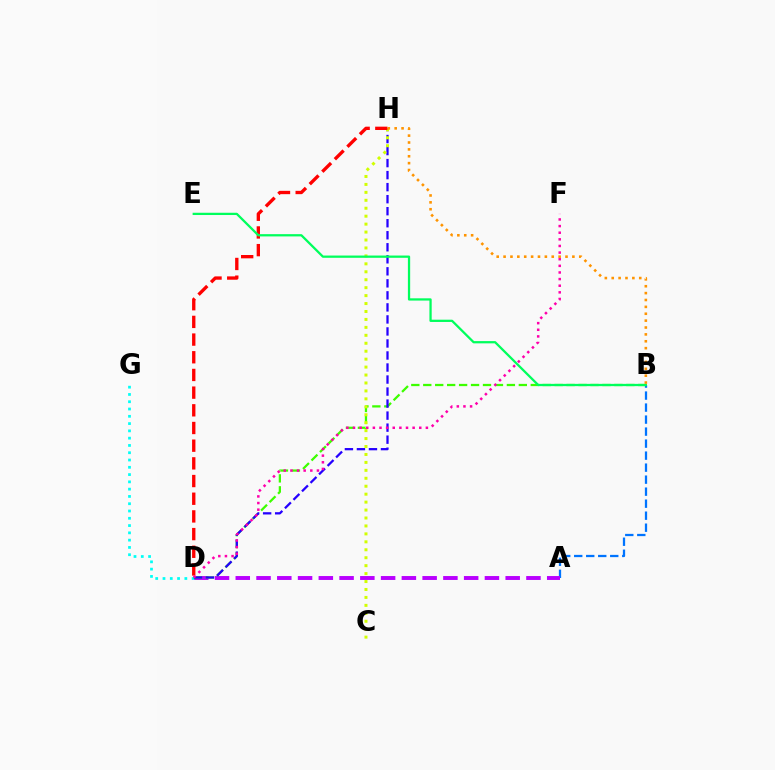{('A', 'B'): [{'color': '#0074ff', 'line_style': 'dashed', 'thickness': 1.63}], ('A', 'D'): [{'color': '#b900ff', 'line_style': 'dashed', 'thickness': 2.82}], ('D', 'G'): [{'color': '#00fff6', 'line_style': 'dotted', 'thickness': 1.98}], ('B', 'D'): [{'color': '#3dff00', 'line_style': 'dashed', 'thickness': 1.62}], ('D', 'H'): [{'color': '#2500ff', 'line_style': 'dashed', 'thickness': 1.63}, {'color': '#ff0000', 'line_style': 'dashed', 'thickness': 2.4}], ('C', 'H'): [{'color': '#d1ff00', 'line_style': 'dotted', 'thickness': 2.16}], ('D', 'F'): [{'color': '#ff00ac', 'line_style': 'dotted', 'thickness': 1.8}], ('B', 'E'): [{'color': '#00ff5c', 'line_style': 'solid', 'thickness': 1.63}], ('B', 'H'): [{'color': '#ff9400', 'line_style': 'dotted', 'thickness': 1.87}]}